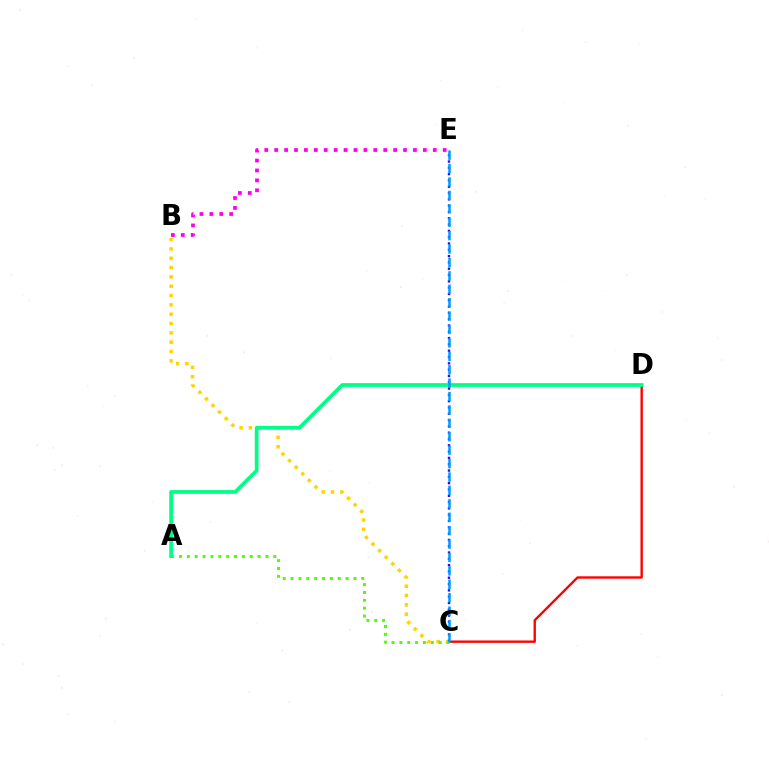{('C', 'D'): [{'color': '#ff0000', 'line_style': 'solid', 'thickness': 1.71}], ('B', 'C'): [{'color': '#ffd500', 'line_style': 'dotted', 'thickness': 2.53}], ('C', 'E'): [{'color': '#3700ff', 'line_style': 'dotted', 'thickness': 1.71}, {'color': '#009eff', 'line_style': 'dashed', 'thickness': 1.82}], ('A', 'C'): [{'color': '#4fff00', 'line_style': 'dotted', 'thickness': 2.13}], ('A', 'D'): [{'color': '#00ff86', 'line_style': 'solid', 'thickness': 2.68}], ('B', 'E'): [{'color': '#ff00ed', 'line_style': 'dotted', 'thickness': 2.69}]}